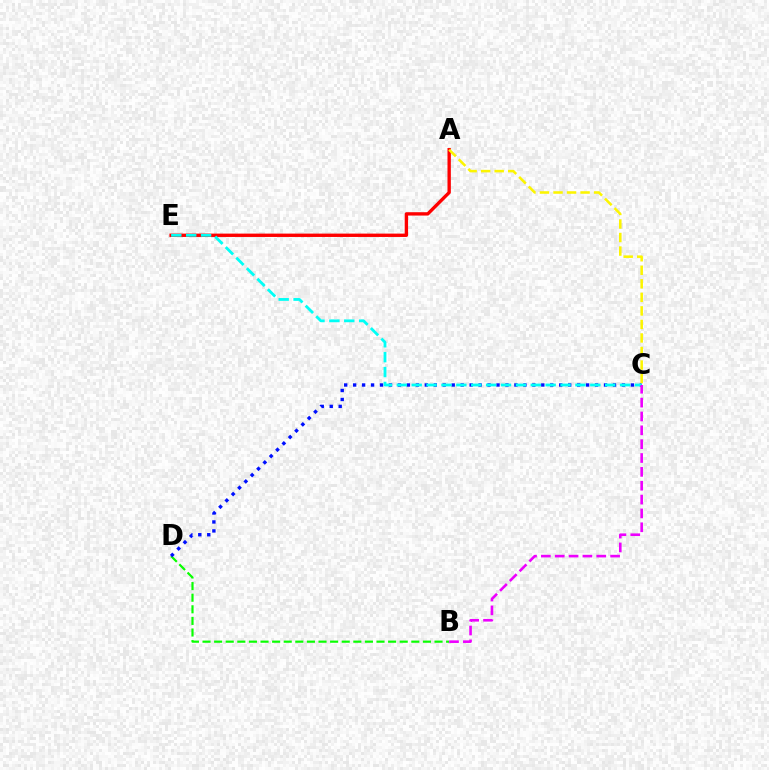{('A', 'E'): [{'color': '#ff0000', 'line_style': 'solid', 'thickness': 2.42}], ('B', 'D'): [{'color': '#08ff00', 'line_style': 'dashed', 'thickness': 1.58}], ('C', 'D'): [{'color': '#0010ff', 'line_style': 'dotted', 'thickness': 2.43}], ('A', 'C'): [{'color': '#fcf500', 'line_style': 'dashed', 'thickness': 1.84}], ('C', 'E'): [{'color': '#00fff6', 'line_style': 'dashed', 'thickness': 2.02}], ('B', 'C'): [{'color': '#ee00ff', 'line_style': 'dashed', 'thickness': 1.88}]}